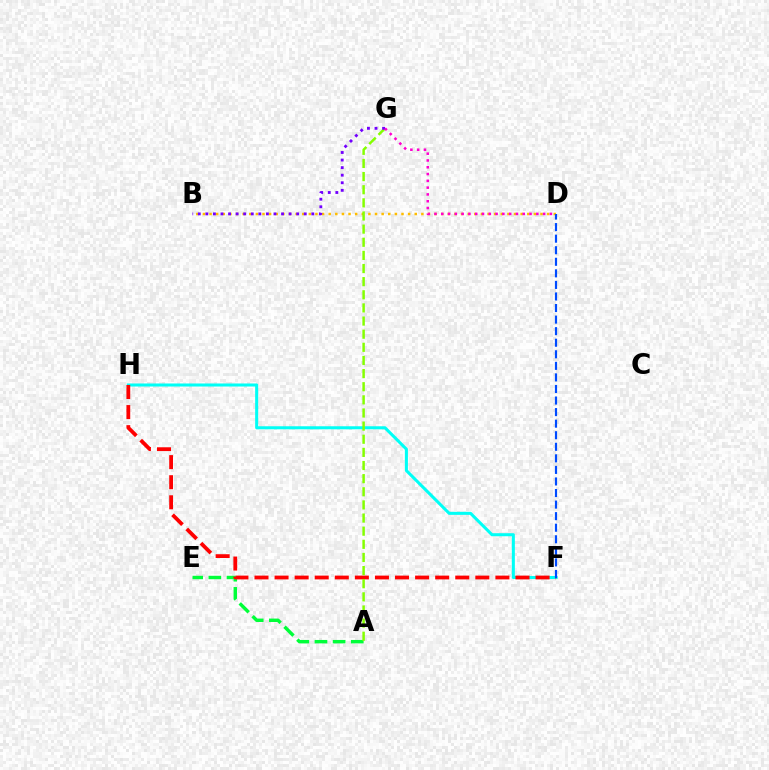{('F', 'H'): [{'color': '#00fff6', 'line_style': 'solid', 'thickness': 2.19}, {'color': '#ff0000', 'line_style': 'dashed', 'thickness': 2.73}], ('A', 'E'): [{'color': '#00ff39', 'line_style': 'dashed', 'thickness': 2.47}], ('B', 'D'): [{'color': '#ffbd00', 'line_style': 'dotted', 'thickness': 1.8}], ('A', 'G'): [{'color': '#84ff00', 'line_style': 'dashed', 'thickness': 1.78}], ('B', 'G'): [{'color': '#7200ff', 'line_style': 'dotted', 'thickness': 2.06}], ('D', 'F'): [{'color': '#004bff', 'line_style': 'dashed', 'thickness': 1.57}], ('D', 'G'): [{'color': '#ff00cf', 'line_style': 'dotted', 'thickness': 1.84}]}